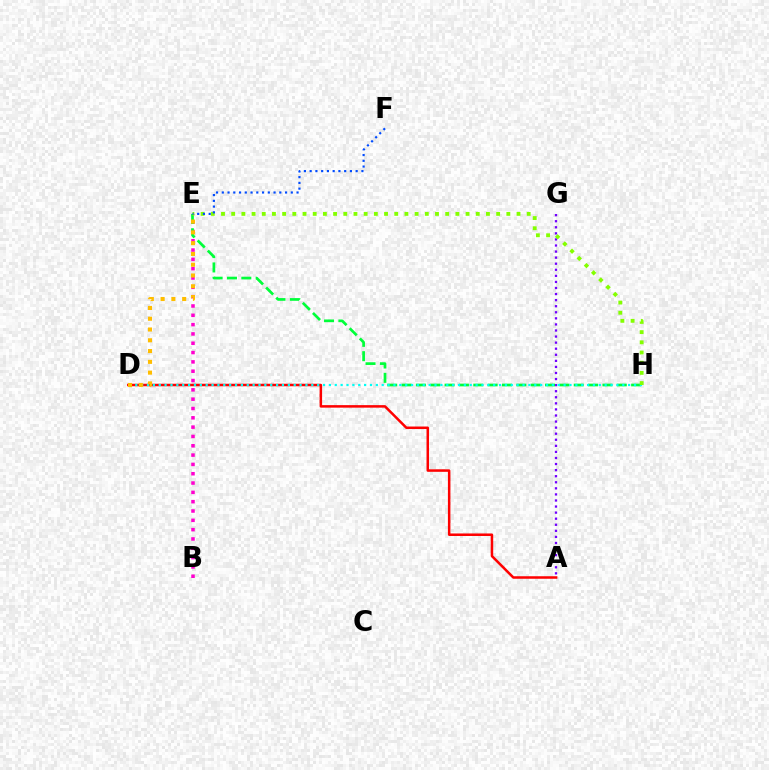{('A', 'D'): [{'color': '#ff0000', 'line_style': 'solid', 'thickness': 1.81}], ('B', 'E'): [{'color': '#ff00cf', 'line_style': 'dotted', 'thickness': 2.53}], ('A', 'G'): [{'color': '#7200ff', 'line_style': 'dotted', 'thickness': 1.65}], ('E', 'H'): [{'color': '#00ff39', 'line_style': 'dashed', 'thickness': 1.95}, {'color': '#84ff00', 'line_style': 'dotted', 'thickness': 2.77}], ('D', 'H'): [{'color': '#00fff6', 'line_style': 'dotted', 'thickness': 1.59}], ('E', 'F'): [{'color': '#004bff', 'line_style': 'dotted', 'thickness': 1.56}], ('D', 'E'): [{'color': '#ffbd00', 'line_style': 'dotted', 'thickness': 2.93}]}